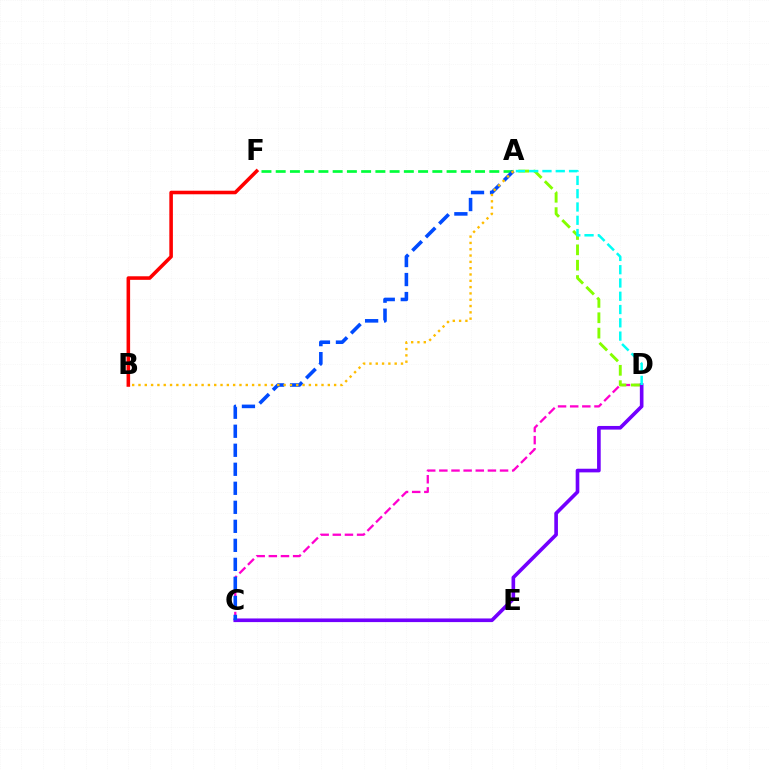{('C', 'D'): [{'color': '#ff00cf', 'line_style': 'dashed', 'thickness': 1.65}, {'color': '#7200ff', 'line_style': 'solid', 'thickness': 2.62}], ('A', 'D'): [{'color': '#84ff00', 'line_style': 'dashed', 'thickness': 2.09}, {'color': '#00fff6', 'line_style': 'dashed', 'thickness': 1.8}], ('A', 'F'): [{'color': '#00ff39', 'line_style': 'dashed', 'thickness': 1.93}], ('B', 'F'): [{'color': '#ff0000', 'line_style': 'solid', 'thickness': 2.56}], ('A', 'C'): [{'color': '#004bff', 'line_style': 'dashed', 'thickness': 2.58}], ('A', 'B'): [{'color': '#ffbd00', 'line_style': 'dotted', 'thickness': 1.71}]}